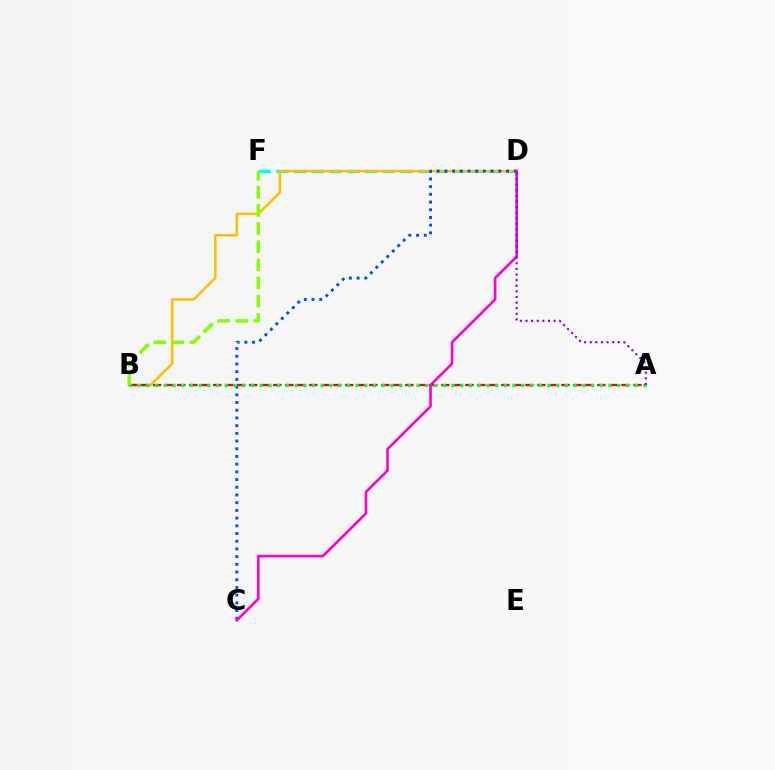{('D', 'F'): [{'color': '#00fff6', 'line_style': 'dashed', 'thickness': 2.41}], ('B', 'D'): [{'color': '#ffbd00', 'line_style': 'solid', 'thickness': 1.78}], ('C', 'D'): [{'color': '#004bff', 'line_style': 'dotted', 'thickness': 2.09}, {'color': '#ff00cf', 'line_style': 'solid', 'thickness': 1.88}], ('A', 'B'): [{'color': '#ff0000', 'line_style': 'dashed', 'thickness': 1.63}, {'color': '#00ff39', 'line_style': 'dotted', 'thickness': 2.37}], ('A', 'D'): [{'color': '#7200ff', 'line_style': 'dotted', 'thickness': 1.53}], ('B', 'F'): [{'color': '#84ff00', 'line_style': 'dashed', 'thickness': 2.47}]}